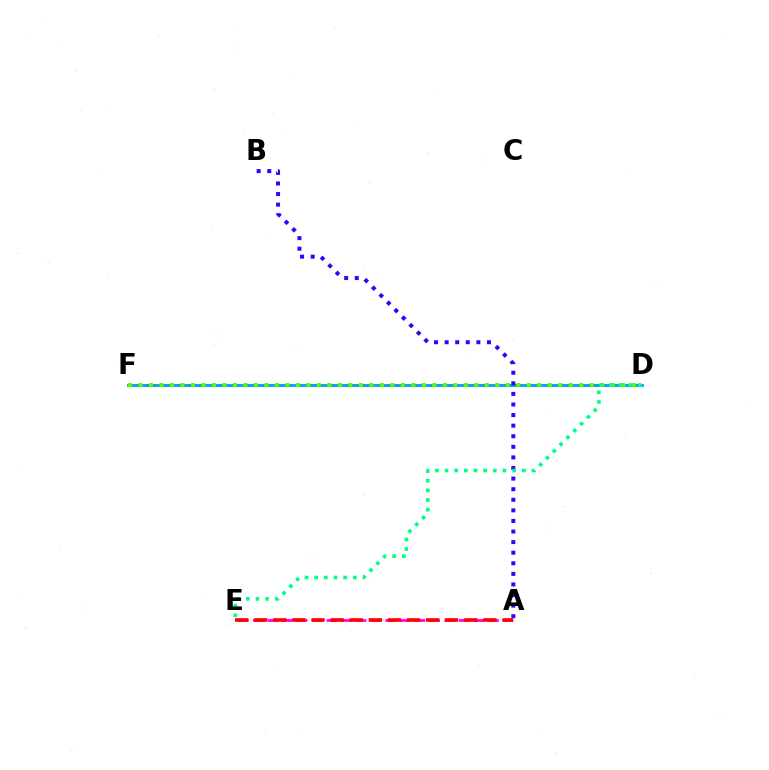{('A', 'E'): [{'color': '#ff00ed', 'line_style': 'dashed', 'thickness': 2.0}, {'color': '#ff0000', 'line_style': 'dashed', 'thickness': 2.59}], ('D', 'F'): [{'color': '#ffd500', 'line_style': 'dashed', 'thickness': 2.26}, {'color': '#009eff', 'line_style': 'solid', 'thickness': 2.01}, {'color': '#4fff00', 'line_style': 'dotted', 'thickness': 2.85}], ('A', 'B'): [{'color': '#3700ff', 'line_style': 'dotted', 'thickness': 2.88}], ('D', 'E'): [{'color': '#00ff86', 'line_style': 'dotted', 'thickness': 2.62}]}